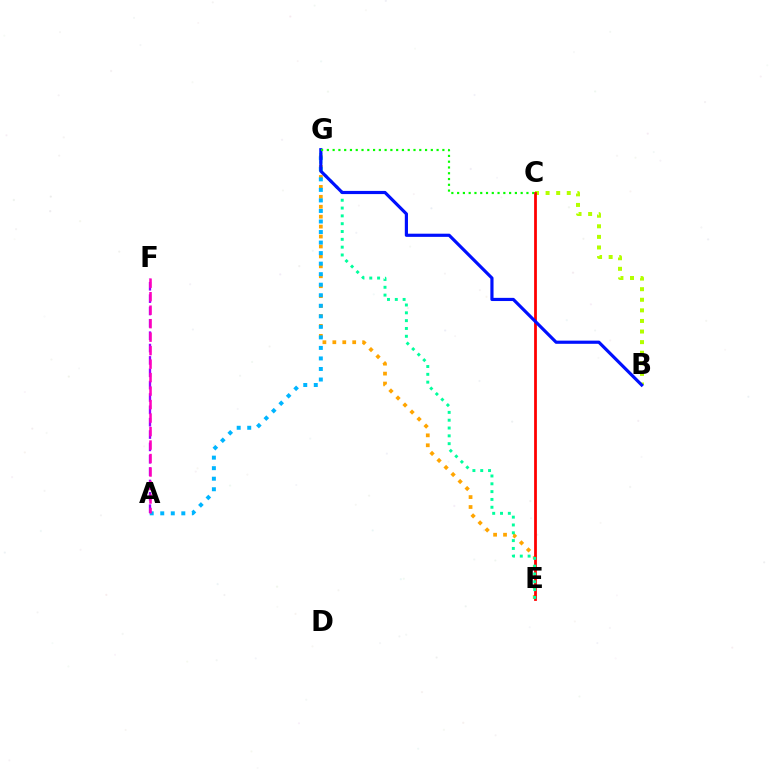{('E', 'G'): [{'color': '#ffa500', 'line_style': 'dotted', 'thickness': 2.7}, {'color': '#00ff9d', 'line_style': 'dotted', 'thickness': 2.12}], ('B', 'C'): [{'color': '#b3ff00', 'line_style': 'dotted', 'thickness': 2.88}], ('A', 'G'): [{'color': '#00b5ff', 'line_style': 'dotted', 'thickness': 2.86}], ('C', 'E'): [{'color': '#ff0000', 'line_style': 'solid', 'thickness': 2.0}], ('B', 'G'): [{'color': '#0010ff', 'line_style': 'solid', 'thickness': 2.28}], ('A', 'F'): [{'color': '#9b00ff', 'line_style': 'dashed', 'thickness': 1.68}, {'color': '#ff00bd', 'line_style': 'dashed', 'thickness': 1.83}], ('C', 'G'): [{'color': '#08ff00', 'line_style': 'dotted', 'thickness': 1.57}]}